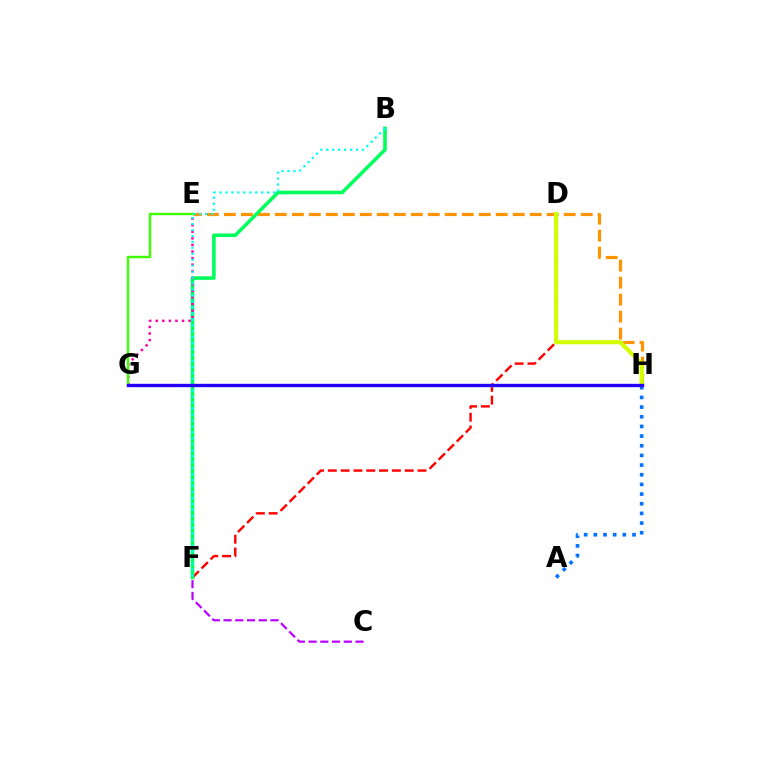{('D', 'F'): [{'color': '#ff0000', 'line_style': 'dashed', 'thickness': 1.74}], ('E', 'H'): [{'color': '#ff9400', 'line_style': 'dashed', 'thickness': 2.31}], ('B', 'F'): [{'color': '#00ff5c', 'line_style': 'solid', 'thickness': 2.58}, {'color': '#00fff6', 'line_style': 'dotted', 'thickness': 1.62}], ('E', 'G'): [{'color': '#ff00ac', 'line_style': 'dotted', 'thickness': 1.78}, {'color': '#3dff00', 'line_style': 'solid', 'thickness': 1.73}], ('A', 'H'): [{'color': '#0074ff', 'line_style': 'dotted', 'thickness': 2.63}], ('D', 'H'): [{'color': '#d1ff00', 'line_style': 'solid', 'thickness': 2.95}], ('C', 'F'): [{'color': '#b900ff', 'line_style': 'dashed', 'thickness': 1.59}], ('G', 'H'): [{'color': '#2500ff', 'line_style': 'solid', 'thickness': 2.42}]}